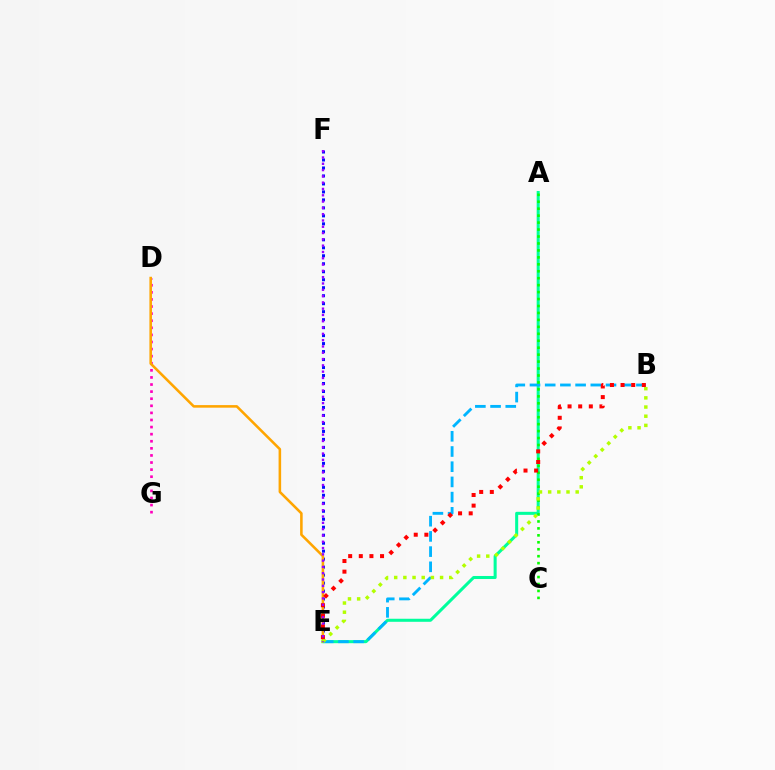{('A', 'E'): [{'color': '#00ff9d', 'line_style': 'solid', 'thickness': 2.19}], ('D', 'G'): [{'color': '#ff00bd', 'line_style': 'dotted', 'thickness': 1.93}], ('E', 'F'): [{'color': '#0010ff', 'line_style': 'dotted', 'thickness': 2.17}, {'color': '#9b00ff', 'line_style': 'dotted', 'thickness': 1.71}], ('D', 'E'): [{'color': '#ffa500', 'line_style': 'solid', 'thickness': 1.85}], ('B', 'E'): [{'color': '#00b5ff', 'line_style': 'dashed', 'thickness': 2.07}, {'color': '#b3ff00', 'line_style': 'dotted', 'thickness': 2.49}, {'color': '#ff0000', 'line_style': 'dotted', 'thickness': 2.89}], ('A', 'C'): [{'color': '#08ff00', 'line_style': 'dotted', 'thickness': 1.89}]}